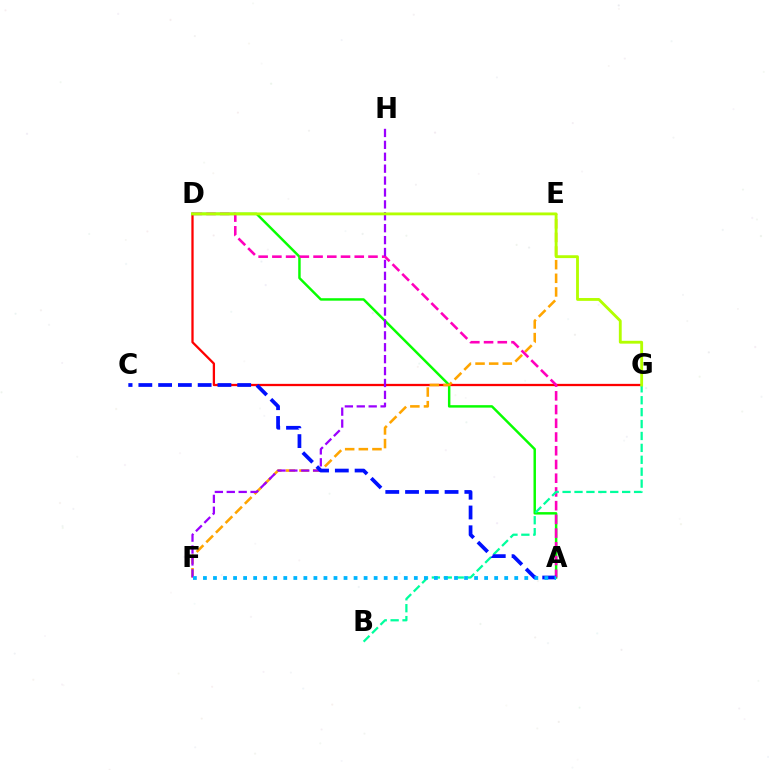{('D', 'G'): [{'color': '#ff0000', 'line_style': 'solid', 'thickness': 1.64}, {'color': '#b3ff00', 'line_style': 'solid', 'thickness': 2.05}], ('A', 'D'): [{'color': '#08ff00', 'line_style': 'solid', 'thickness': 1.77}, {'color': '#ff00bd', 'line_style': 'dashed', 'thickness': 1.87}], ('E', 'F'): [{'color': '#ffa500', 'line_style': 'dashed', 'thickness': 1.85}], ('F', 'H'): [{'color': '#9b00ff', 'line_style': 'dashed', 'thickness': 1.62}], ('B', 'G'): [{'color': '#00ff9d', 'line_style': 'dashed', 'thickness': 1.62}], ('A', 'C'): [{'color': '#0010ff', 'line_style': 'dashed', 'thickness': 2.69}], ('A', 'F'): [{'color': '#00b5ff', 'line_style': 'dotted', 'thickness': 2.73}]}